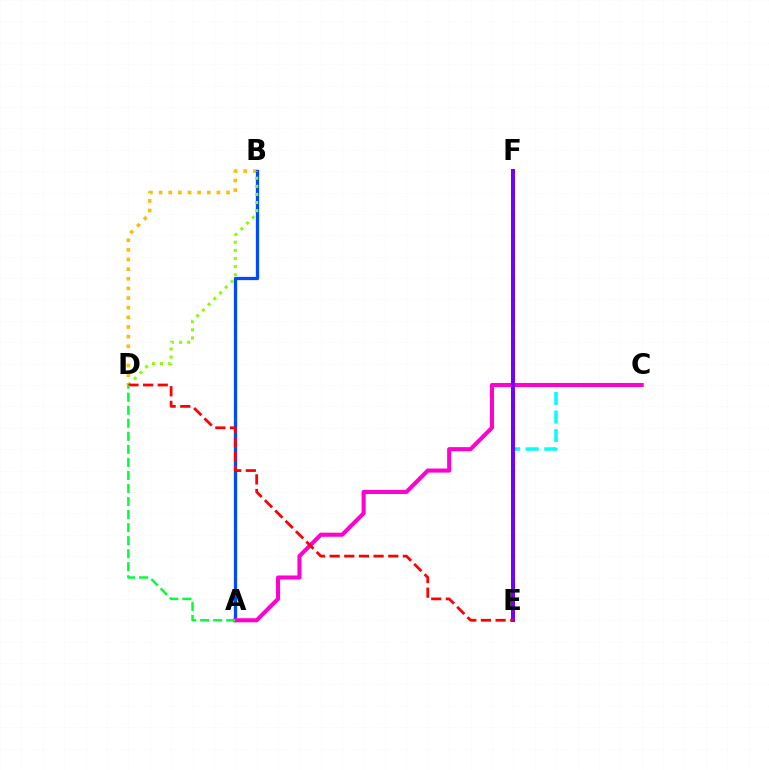{('B', 'D'): [{'color': '#ffbd00', 'line_style': 'dotted', 'thickness': 2.62}, {'color': '#84ff00', 'line_style': 'dotted', 'thickness': 2.2}], ('A', 'B'): [{'color': '#004bff', 'line_style': 'solid', 'thickness': 2.36}], ('C', 'E'): [{'color': '#00fff6', 'line_style': 'dashed', 'thickness': 2.53}], ('A', 'C'): [{'color': '#ff00cf', 'line_style': 'solid', 'thickness': 2.93}], ('E', 'F'): [{'color': '#7200ff', 'line_style': 'solid', 'thickness': 2.9}], ('D', 'E'): [{'color': '#ff0000', 'line_style': 'dashed', 'thickness': 1.99}], ('A', 'D'): [{'color': '#00ff39', 'line_style': 'dashed', 'thickness': 1.77}]}